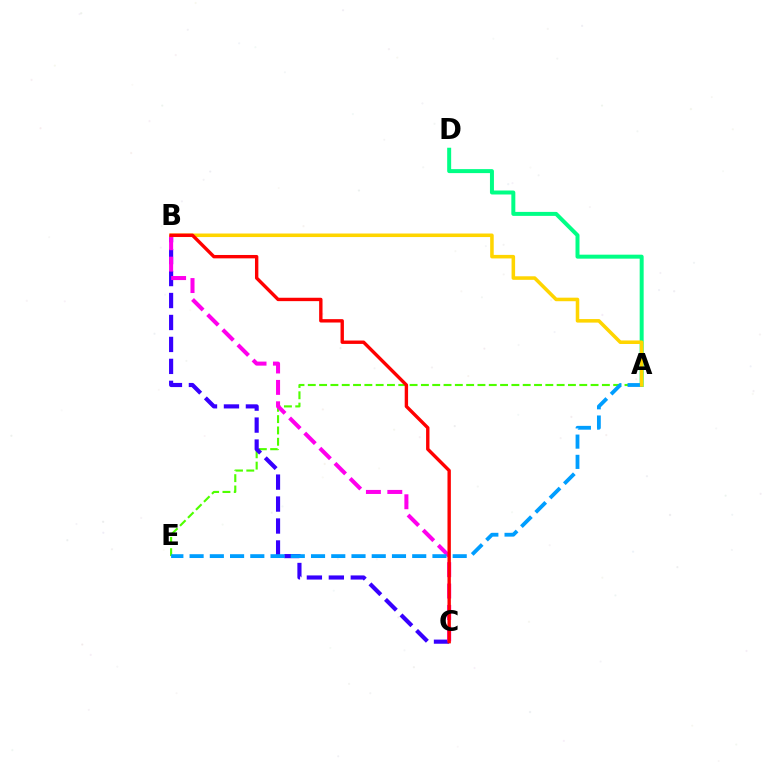{('A', 'E'): [{'color': '#4fff00', 'line_style': 'dashed', 'thickness': 1.54}, {'color': '#009eff', 'line_style': 'dashed', 'thickness': 2.75}], ('B', 'C'): [{'color': '#3700ff', 'line_style': 'dashed', 'thickness': 2.98}, {'color': '#ff00ed', 'line_style': 'dashed', 'thickness': 2.91}, {'color': '#ff0000', 'line_style': 'solid', 'thickness': 2.44}], ('A', 'D'): [{'color': '#00ff86', 'line_style': 'solid', 'thickness': 2.87}], ('A', 'B'): [{'color': '#ffd500', 'line_style': 'solid', 'thickness': 2.55}]}